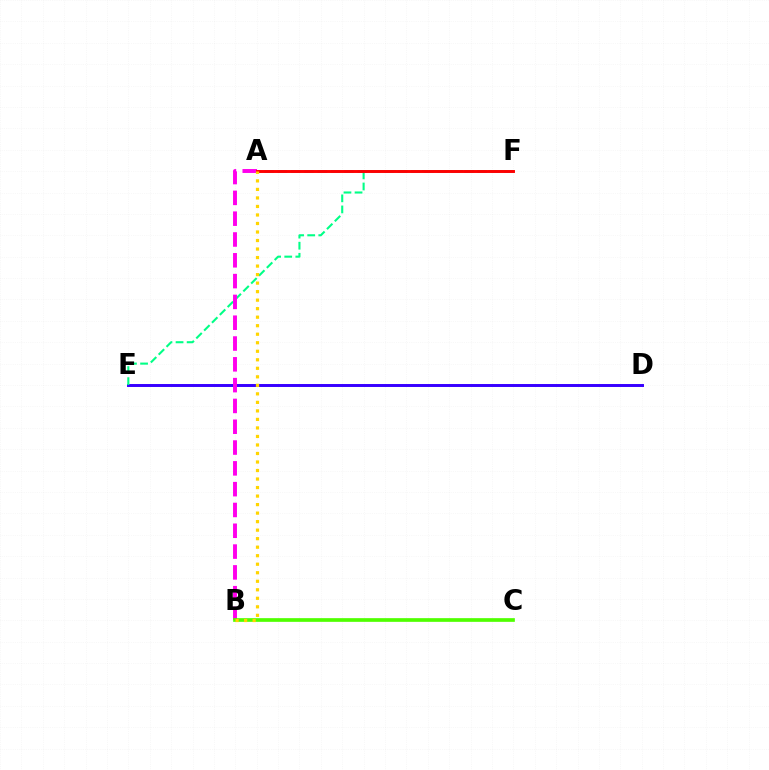{('D', 'E'): [{'color': '#3700ff', 'line_style': 'solid', 'thickness': 2.12}], ('A', 'F'): [{'color': '#009eff', 'line_style': 'dashed', 'thickness': 1.81}, {'color': '#ff0000', 'line_style': 'solid', 'thickness': 2.1}], ('E', 'F'): [{'color': '#00ff86', 'line_style': 'dashed', 'thickness': 1.51}], ('A', 'B'): [{'color': '#ff00ed', 'line_style': 'dashed', 'thickness': 2.83}, {'color': '#ffd500', 'line_style': 'dotted', 'thickness': 2.31}], ('B', 'C'): [{'color': '#4fff00', 'line_style': 'solid', 'thickness': 2.65}]}